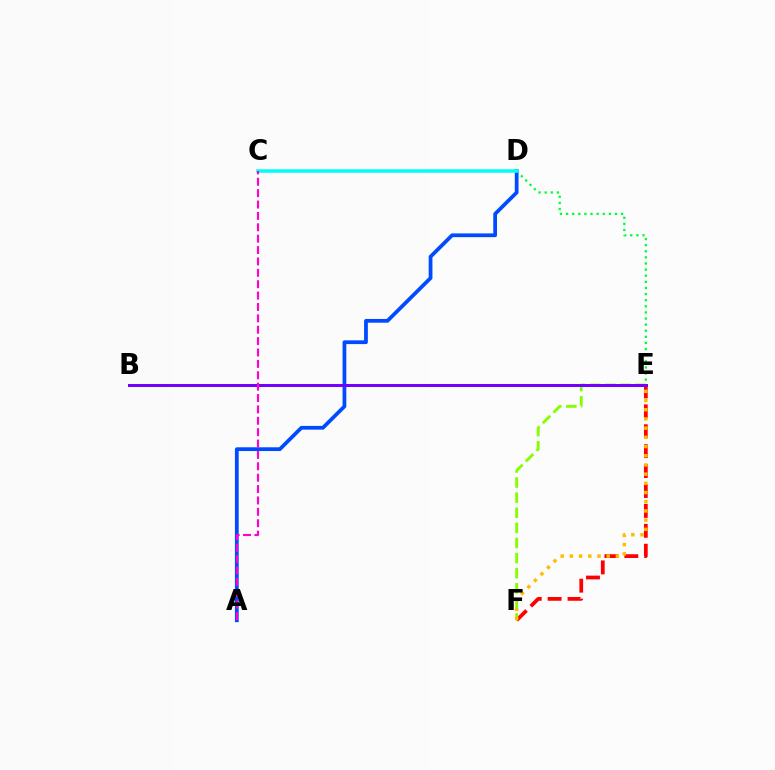{('E', 'F'): [{'color': '#ff0000', 'line_style': 'dashed', 'thickness': 2.71}, {'color': '#84ff00', 'line_style': 'dashed', 'thickness': 2.05}, {'color': '#ffbd00', 'line_style': 'dotted', 'thickness': 2.5}], ('D', 'E'): [{'color': '#00ff39', 'line_style': 'dotted', 'thickness': 1.66}], ('A', 'D'): [{'color': '#004bff', 'line_style': 'solid', 'thickness': 2.71}], ('B', 'E'): [{'color': '#7200ff', 'line_style': 'solid', 'thickness': 2.14}], ('C', 'D'): [{'color': '#00fff6', 'line_style': 'solid', 'thickness': 2.56}], ('A', 'C'): [{'color': '#ff00cf', 'line_style': 'dashed', 'thickness': 1.55}]}